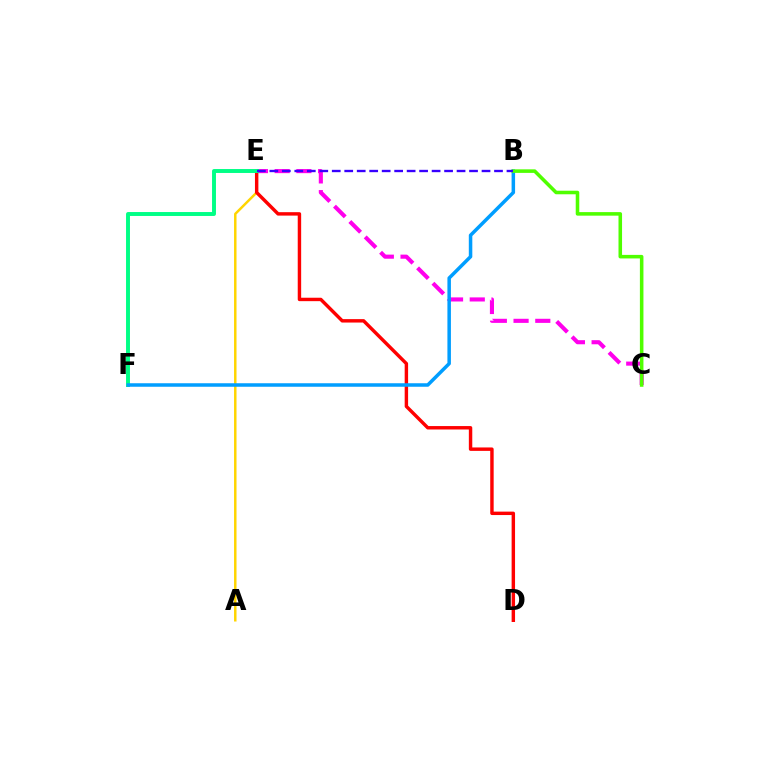{('A', 'E'): [{'color': '#ffd500', 'line_style': 'solid', 'thickness': 1.78}], ('C', 'E'): [{'color': '#ff00ed', 'line_style': 'dashed', 'thickness': 2.95}], ('D', 'E'): [{'color': '#ff0000', 'line_style': 'solid', 'thickness': 2.47}], ('E', 'F'): [{'color': '#00ff86', 'line_style': 'solid', 'thickness': 2.83}], ('B', 'F'): [{'color': '#009eff', 'line_style': 'solid', 'thickness': 2.52}], ('B', 'C'): [{'color': '#4fff00', 'line_style': 'solid', 'thickness': 2.56}], ('B', 'E'): [{'color': '#3700ff', 'line_style': 'dashed', 'thickness': 1.7}]}